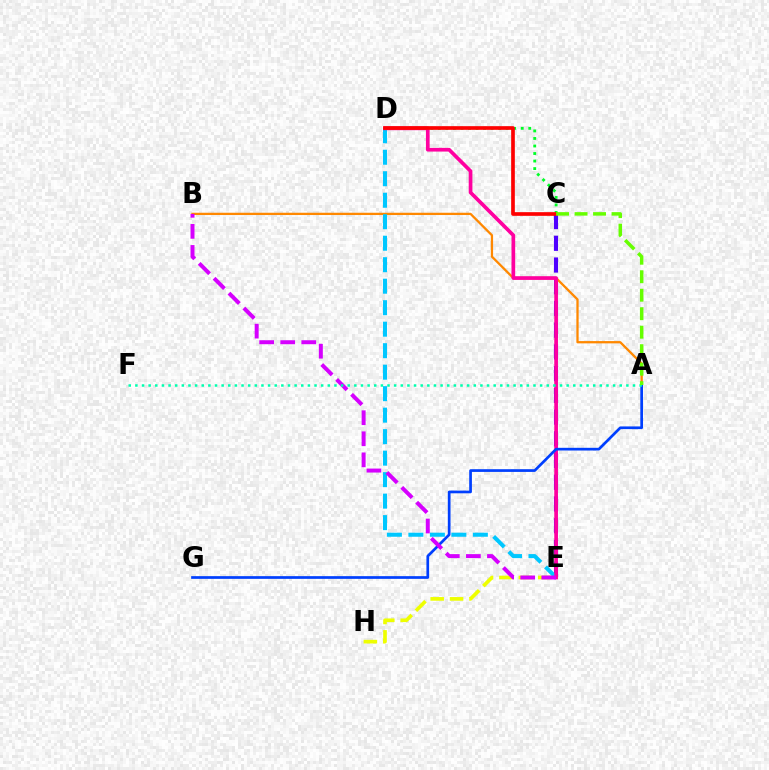{('C', 'D'): [{'color': '#00ff27', 'line_style': 'dotted', 'thickness': 2.05}, {'color': '#ff0000', 'line_style': 'solid', 'thickness': 2.64}], ('C', 'E'): [{'color': '#4f00ff', 'line_style': 'dashed', 'thickness': 2.95}], ('A', 'B'): [{'color': '#ff8800', 'line_style': 'solid', 'thickness': 1.64}], ('E', 'H'): [{'color': '#eeff00', 'line_style': 'dashed', 'thickness': 2.64}], ('D', 'E'): [{'color': '#00c7ff', 'line_style': 'dashed', 'thickness': 2.92}, {'color': '#ff00a0', 'line_style': 'solid', 'thickness': 2.66}], ('A', 'G'): [{'color': '#003fff', 'line_style': 'solid', 'thickness': 1.95}], ('B', 'E'): [{'color': '#d600ff', 'line_style': 'dashed', 'thickness': 2.86}], ('A', 'F'): [{'color': '#00ffaf', 'line_style': 'dotted', 'thickness': 1.8}], ('A', 'C'): [{'color': '#66ff00', 'line_style': 'dashed', 'thickness': 2.51}]}